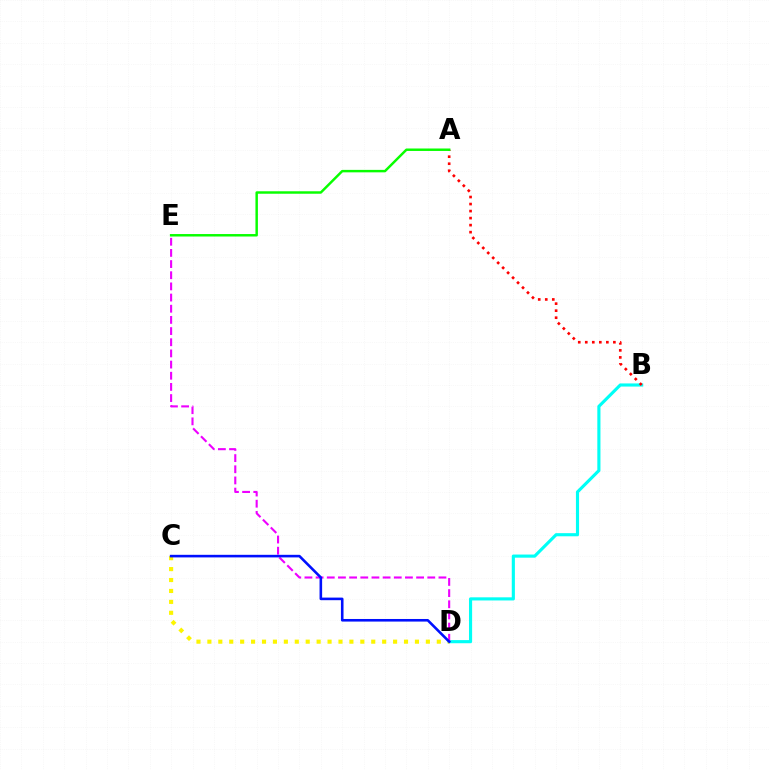{('B', 'D'): [{'color': '#00fff6', 'line_style': 'solid', 'thickness': 2.26}], ('C', 'D'): [{'color': '#fcf500', 'line_style': 'dotted', 'thickness': 2.97}, {'color': '#0010ff', 'line_style': 'solid', 'thickness': 1.87}], ('D', 'E'): [{'color': '#ee00ff', 'line_style': 'dashed', 'thickness': 1.52}], ('A', 'B'): [{'color': '#ff0000', 'line_style': 'dotted', 'thickness': 1.91}], ('A', 'E'): [{'color': '#08ff00', 'line_style': 'solid', 'thickness': 1.77}]}